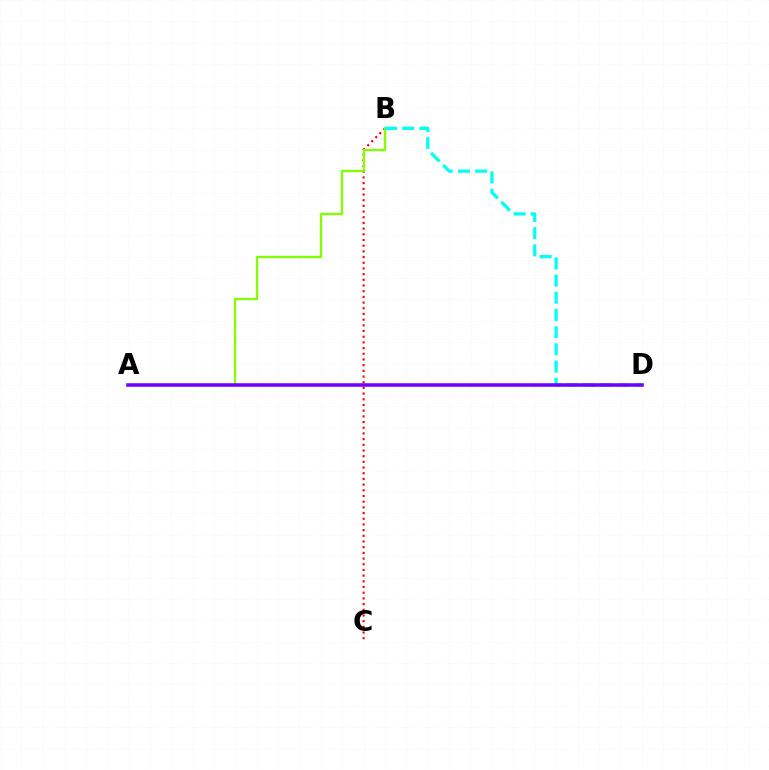{('B', 'C'): [{'color': '#ff0000', 'line_style': 'dotted', 'thickness': 1.55}], ('A', 'B'): [{'color': '#84ff00', 'line_style': 'solid', 'thickness': 1.66}], ('B', 'D'): [{'color': '#00fff6', 'line_style': 'dashed', 'thickness': 2.34}], ('A', 'D'): [{'color': '#7200ff', 'line_style': 'solid', 'thickness': 2.56}]}